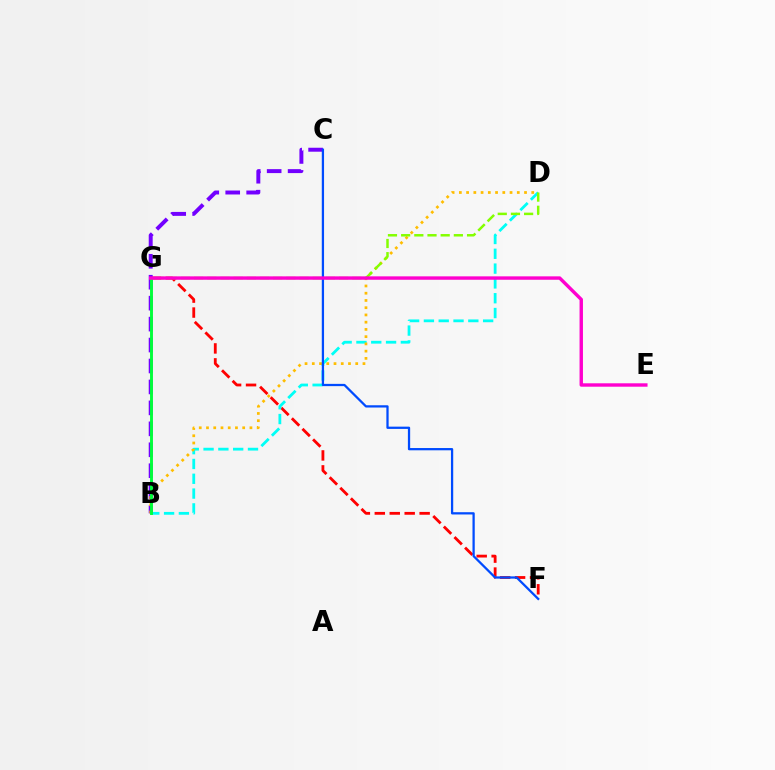{('F', 'G'): [{'color': '#ff0000', 'line_style': 'dashed', 'thickness': 2.03}], ('B', 'D'): [{'color': '#00fff6', 'line_style': 'dashed', 'thickness': 2.01}, {'color': '#ffbd00', 'line_style': 'dotted', 'thickness': 1.97}], ('B', 'C'): [{'color': '#7200ff', 'line_style': 'dashed', 'thickness': 2.85}], ('B', 'G'): [{'color': '#00ff39', 'line_style': 'solid', 'thickness': 2.09}], ('C', 'F'): [{'color': '#004bff', 'line_style': 'solid', 'thickness': 1.63}], ('D', 'G'): [{'color': '#84ff00', 'line_style': 'dashed', 'thickness': 1.79}], ('E', 'G'): [{'color': '#ff00cf', 'line_style': 'solid', 'thickness': 2.45}]}